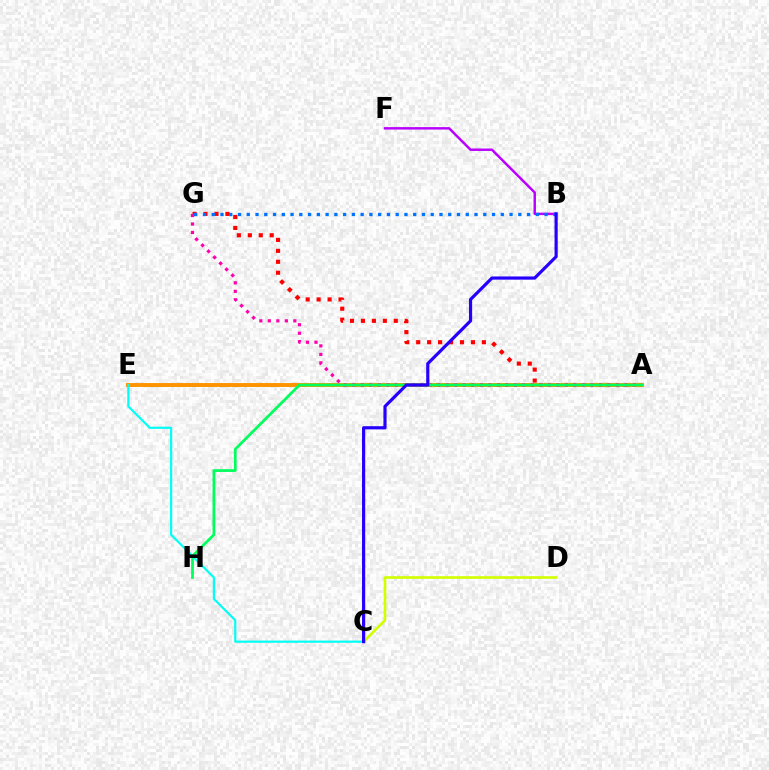{('A', 'G'): [{'color': '#ff0000', 'line_style': 'dotted', 'thickness': 2.97}, {'color': '#ff00ac', 'line_style': 'dotted', 'thickness': 2.31}], ('A', 'E'): [{'color': '#3dff00', 'line_style': 'dashed', 'thickness': 2.08}, {'color': '#ff9400', 'line_style': 'solid', 'thickness': 2.82}], ('A', 'H'): [{'color': '#00ff5c', 'line_style': 'solid', 'thickness': 1.98}], ('C', 'E'): [{'color': '#00fff6', 'line_style': 'solid', 'thickness': 1.57}], ('C', 'D'): [{'color': '#d1ff00', 'line_style': 'solid', 'thickness': 1.89}], ('B', 'F'): [{'color': '#b900ff', 'line_style': 'solid', 'thickness': 1.77}], ('B', 'G'): [{'color': '#0074ff', 'line_style': 'dotted', 'thickness': 2.38}], ('B', 'C'): [{'color': '#2500ff', 'line_style': 'solid', 'thickness': 2.28}]}